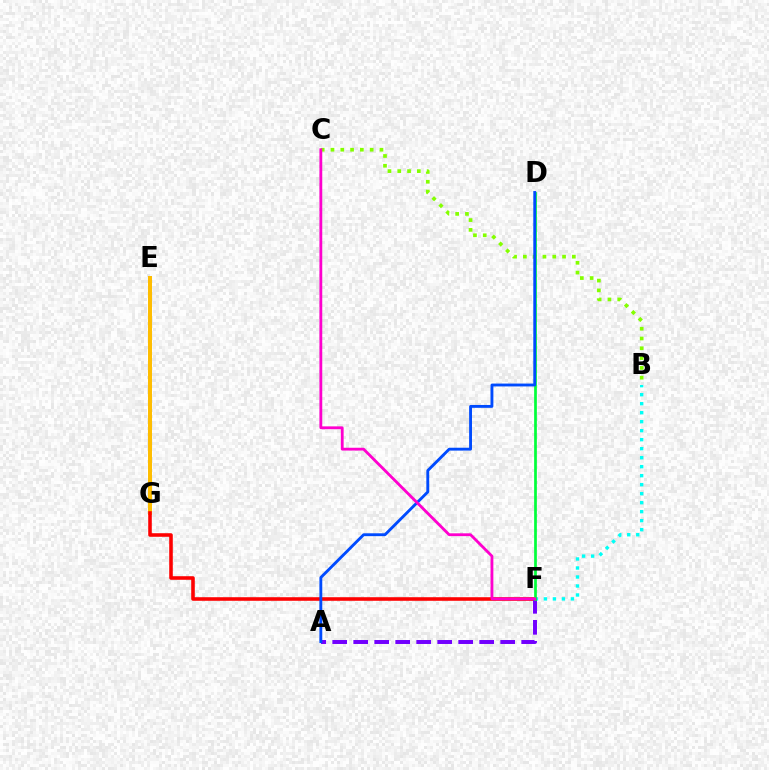{('B', 'C'): [{'color': '#84ff00', 'line_style': 'dotted', 'thickness': 2.66}], ('E', 'G'): [{'color': '#ffbd00', 'line_style': 'solid', 'thickness': 2.86}], ('B', 'F'): [{'color': '#00fff6', 'line_style': 'dotted', 'thickness': 2.44}], ('F', 'G'): [{'color': '#ff0000', 'line_style': 'solid', 'thickness': 2.57}], ('A', 'F'): [{'color': '#7200ff', 'line_style': 'dashed', 'thickness': 2.85}], ('D', 'F'): [{'color': '#00ff39', 'line_style': 'solid', 'thickness': 1.95}], ('A', 'D'): [{'color': '#004bff', 'line_style': 'solid', 'thickness': 2.06}], ('C', 'F'): [{'color': '#ff00cf', 'line_style': 'solid', 'thickness': 2.03}]}